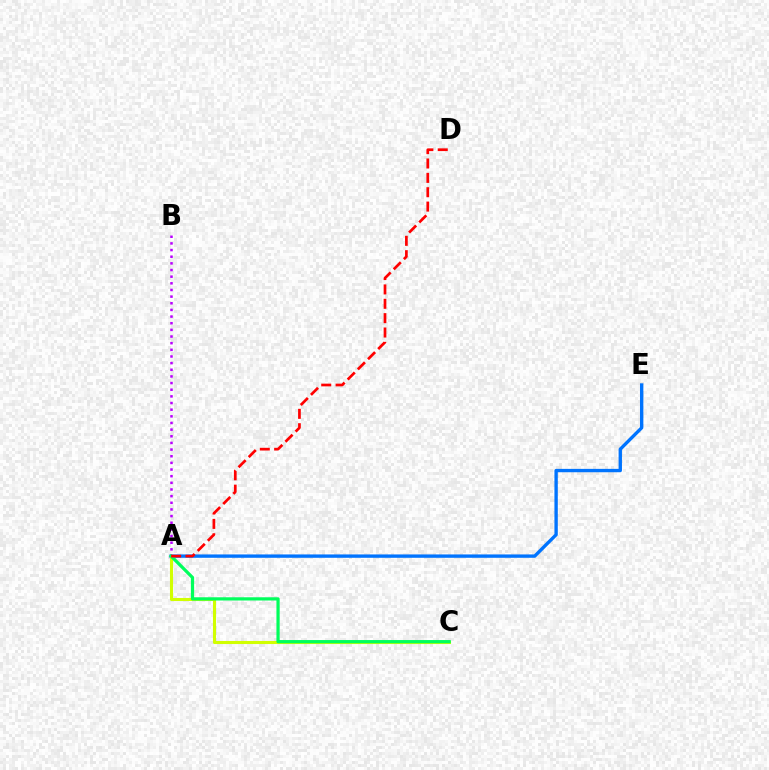{('A', 'E'): [{'color': '#0074ff', 'line_style': 'solid', 'thickness': 2.42}], ('A', 'C'): [{'color': '#d1ff00', 'line_style': 'solid', 'thickness': 2.21}, {'color': '#00ff5c', 'line_style': 'solid', 'thickness': 2.32}], ('A', 'B'): [{'color': '#b900ff', 'line_style': 'dotted', 'thickness': 1.81}], ('A', 'D'): [{'color': '#ff0000', 'line_style': 'dashed', 'thickness': 1.95}]}